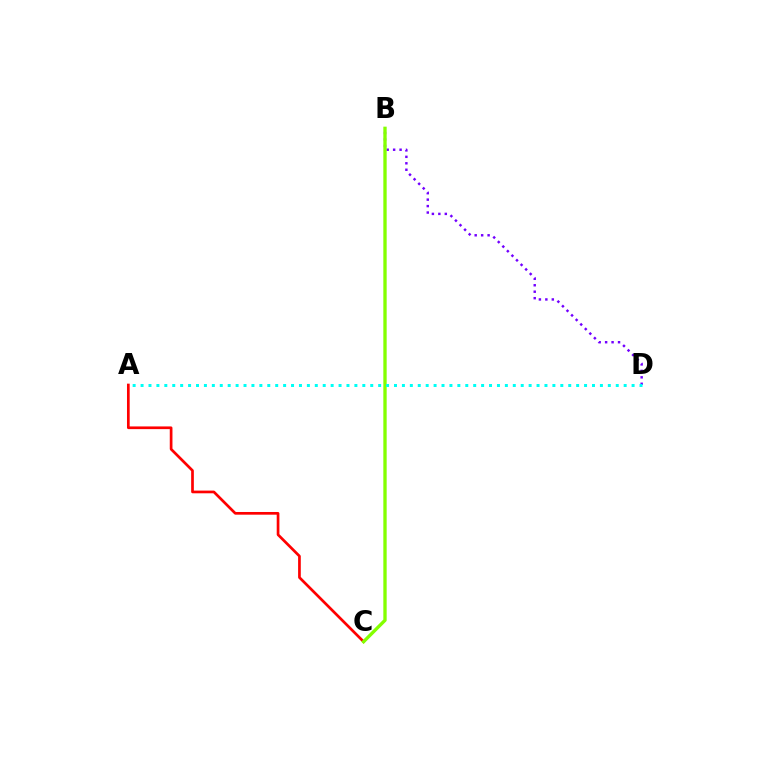{('B', 'D'): [{'color': '#7200ff', 'line_style': 'dotted', 'thickness': 1.75}], ('A', 'C'): [{'color': '#ff0000', 'line_style': 'solid', 'thickness': 1.94}], ('B', 'C'): [{'color': '#84ff00', 'line_style': 'solid', 'thickness': 2.4}], ('A', 'D'): [{'color': '#00fff6', 'line_style': 'dotted', 'thickness': 2.15}]}